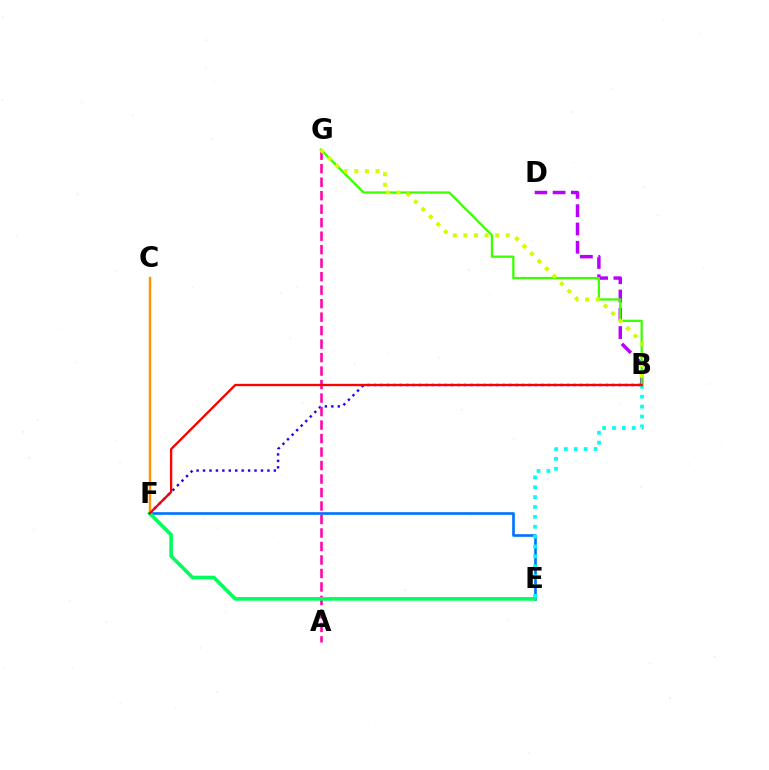{('B', 'F'): [{'color': '#2500ff', 'line_style': 'dotted', 'thickness': 1.75}, {'color': '#ff0000', 'line_style': 'solid', 'thickness': 1.67}], ('E', 'F'): [{'color': '#0074ff', 'line_style': 'solid', 'thickness': 1.91}, {'color': '#00ff5c', 'line_style': 'solid', 'thickness': 2.6}], ('B', 'D'): [{'color': '#b900ff', 'line_style': 'dashed', 'thickness': 2.49}], ('B', 'E'): [{'color': '#00fff6', 'line_style': 'dotted', 'thickness': 2.68}], ('C', 'F'): [{'color': '#ff9400', 'line_style': 'solid', 'thickness': 1.76}], ('A', 'G'): [{'color': '#ff00ac', 'line_style': 'dashed', 'thickness': 1.83}], ('B', 'G'): [{'color': '#3dff00', 'line_style': 'solid', 'thickness': 1.64}, {'color': '#d1ff00', 'line_style': 'dotted', 'thickness': 2.88}]}